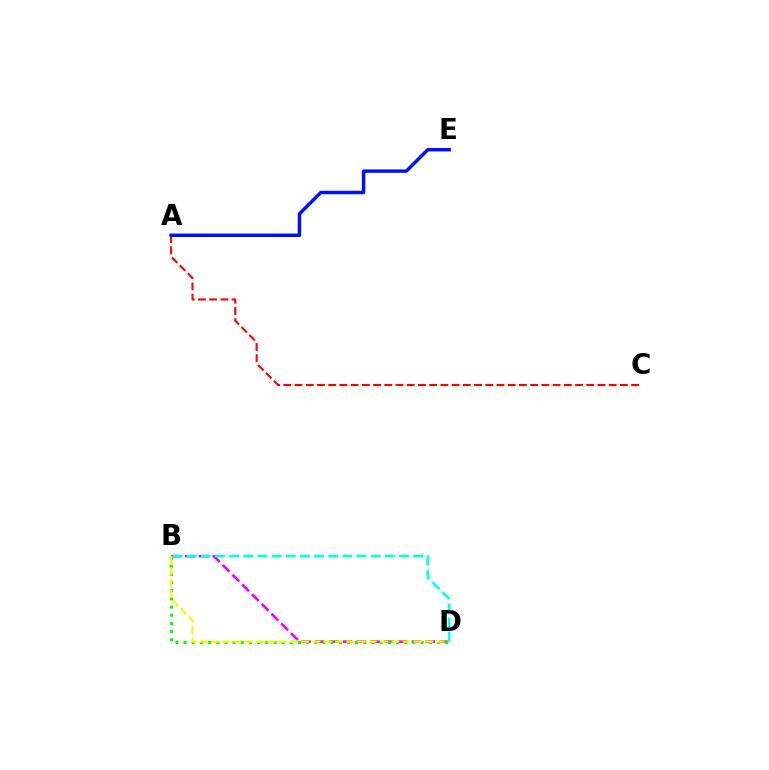{('B', 'D'): [{'color': '#ee00ff', 'line_style': 'dashed', 'thickness': 1.87}, {'color': '#08ff00', 'line_style': 'dotted', 'thickness': 2.22}, {'color': '#fcf500', 'line_style': 'dashed', 'thickness': 1.53}, {'color': '#00fff6', 'line_style': 'dashed', 'thickness': 1.92}], ('A', 'C'): [{'color': '#ff0000', 'line_style': 'dashed', 'thickness': 1.52}], ('A', 'E'): [{'color': '#0010ff', 'line_style': 'solid', 'thickness': 2.49}]}